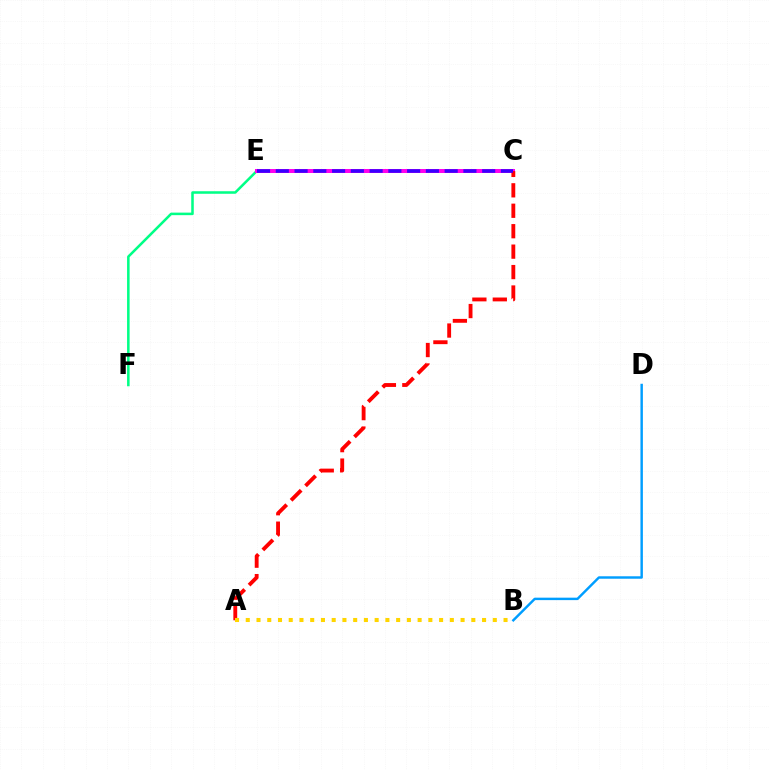{('C', 'E'): [{'color': '#4fff00', 'line_style': 'dotted', 'thickness': 1.92}, {'color': '#ff00ed', 'line_style': 'solid', 'thickness': 2.87}, {'color': '#3700ff', 'line_style': 'dashed', 'thickness': 2.55}], ('E', 'F'): [{'color': '#00ff86', 'line_style': 'solid', 'thickness': 1.83}], ('A', 'C'): [{'color': '#ff0000', 'line_style': 'dashed', 'thickness': 2.78}], ('B', 'D'): [{'color': '#009eff', 'line_style': 'solid', 'thickness': 1.76}], ('A', 'B'): [{'color': '#ffd500', 'line_style': 'dotted', 'thickness': 2.92}]}